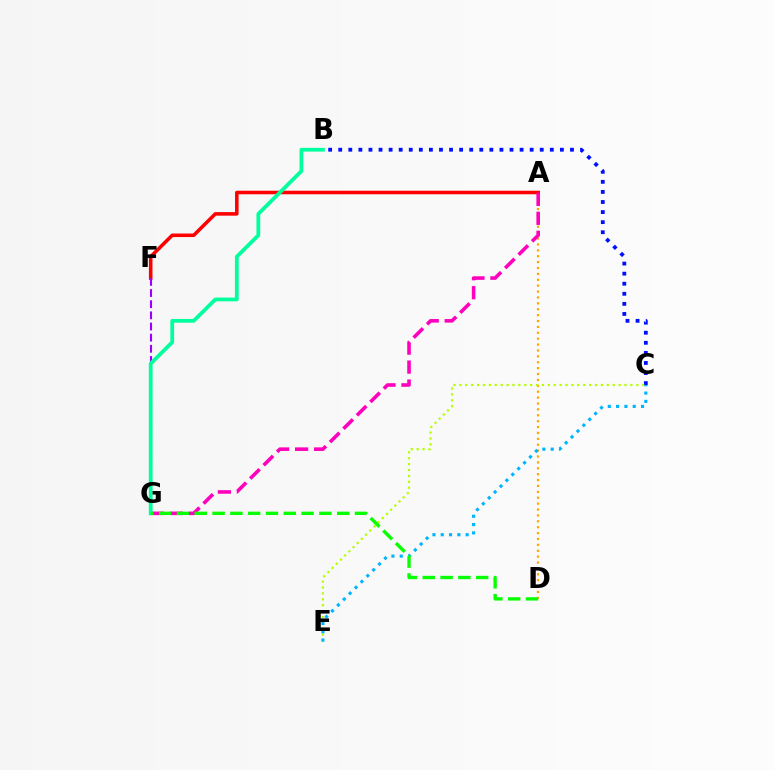{('A', 'F'): [{'color': '#ff0000', 'line_style': 'solid', 'thickness': 2.56}], ('F', 'G'): [{'color': '#9b00ff', 'line_style': 'dashed', 'thickness': 1.51}], ('A', 'D'): [{'color': '#ffa500', 'line_style': 'dotted', 'thickness': 1.6}], ('A', 'G'): [{'color': '#ff00bd', 'line_style': 'dashed', 'thickness': 2.58}], ('B', 'C'): [{'color': '#0010ff', 'line_style': 'dotted', 'thickness': 2.74}], ('B', 'G'): [{'color': '#00ff9d', 'line_style': 'solid', 'thickness': 2.71}], ('C', 'E'): [{'color': '#b3ff00', 'line_style': 'dotted', 'thickness': 1.6}, {'color': '#00b5ff', 'line_style': 'dotted', 'thickness': 2.26}], ('D', 'G'): [{'color': '#08ff00', 'line_style': 'dashed', 'thickness': 2.42}]}